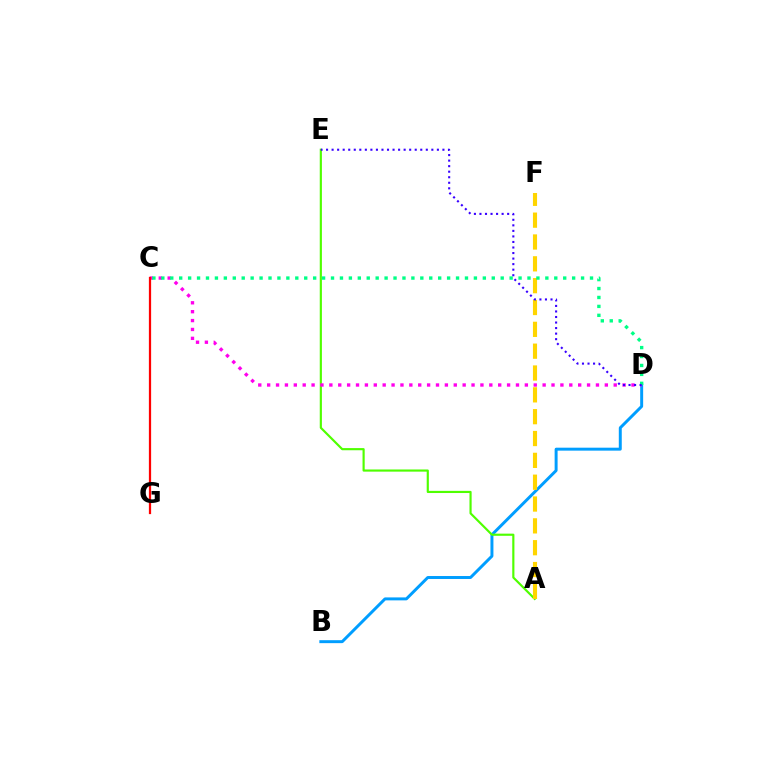{('B', 'D'): [{'color': '#009eff', 'line_style': 'solid', 'thickness': 2.13}], ('A', 'E'): [{'color': '#4fff00', 'line_style': 'solid', 'thickness': 1.56}], ('C', 'D'): [{'color': '#ff00ed', 'line_style': 'dotted', 'thickness': 2.41}, {'color': '#00ff86', 'line_style': 'dotted', 'thickness': 2.43}], ('A', 'F'): [{'color': '#ffd500', 'line_style': 'dashed', 'thickness': 2.97}], ('C', 'G'): [{'color': '#ff0000', 'line_style': 'solid', 'thickness': 1.61}], ('D', 'E'): [{'color': '#3700ff', 'line_style': 'dotted', 'thickness': 1.51}]}